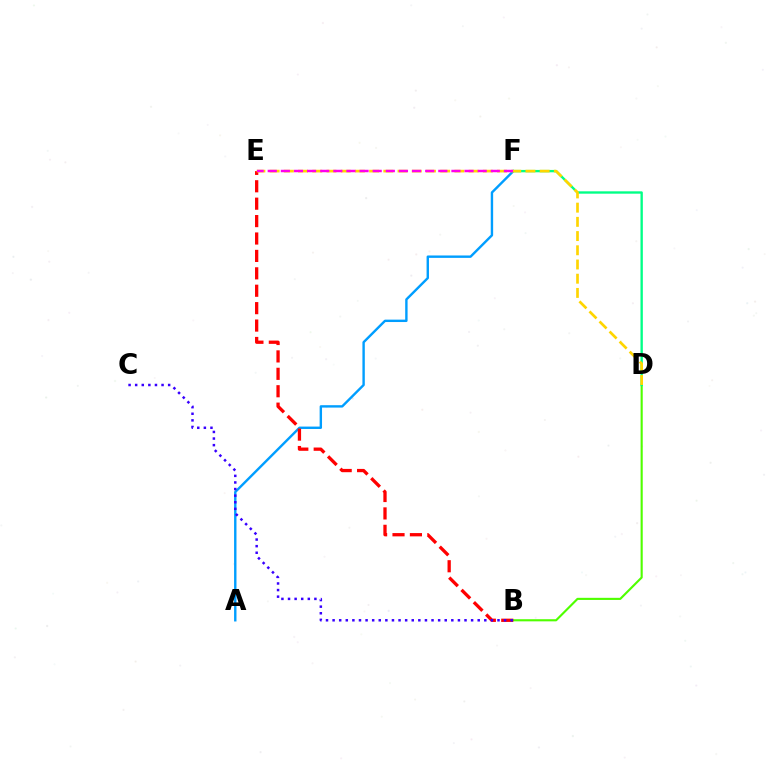{('A', 'F'): [{'color': '#009eff', 'line_style': 'solid', 'thickness': 1.73}], ('B', 'D'): [{'color': '#4fff00', 'line_style': 'solid', 'thickness': 1.53}], ('B', 'E'): [{'color': '#ff0000', 'line_style': 'dashed', 'thickness': 2.37}], ('B', 'C'): [{'color': '#3700ff', 'line_style': 'dotted', 'thickness': 1.79}], ('D', 'F'): [{'color': '#00ff86', 'line_style': 'solid', 'thickness': 1.7}], ('D', 'E'): [{'color': '#ffd500', 'line_style': 'dashed', 'thickness': 1.93}], ('E', 'F'): [{'color': '#ff00ed', 'line_style': 'dashed', 'thickness': 1.78}]}